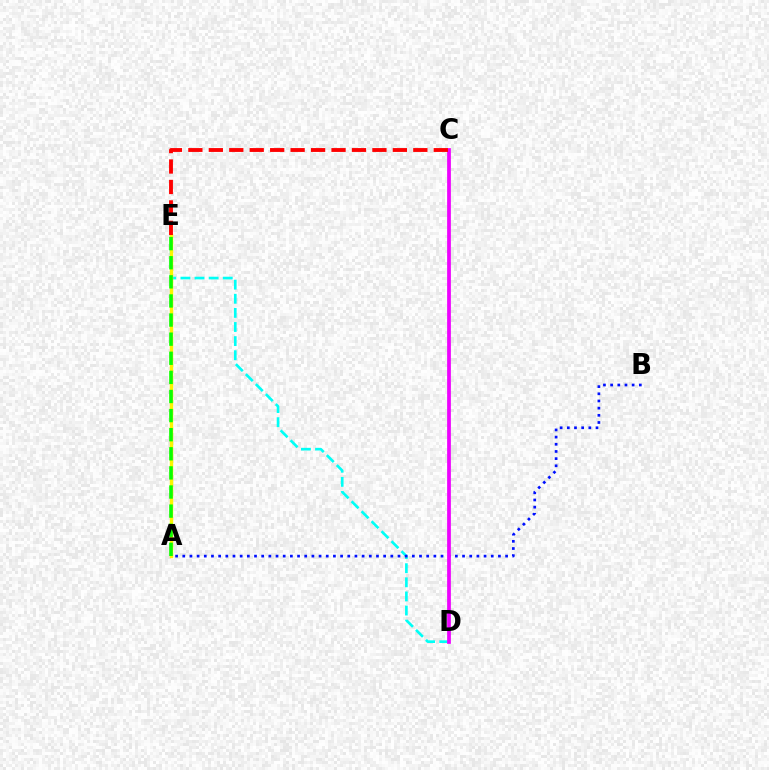{('D', 'E'): [{'color': '#00fff6', 'line_style': 'dashed', 'thickness': 1.92}], ('A', 'B'): [{'color': '#0010ff', 'line_style': 'dotted', 'thickness': 1.95}], ('A', 'E'): [{'color': '#fcf500', 'line_style': 'solid', 'thickness': 2.48}, {'color': '#08ff00', 'line_style': 'dashed', 'thickness': 2.6}], ('C', 'D'): [{'color': '#ee00ff', 'line_style': 'solid', 'thickness': 2.69}], ('C', 'E'): [{'color': '#ff0000', 'line_style': 'dashed', 'thickness': 2.78}]}